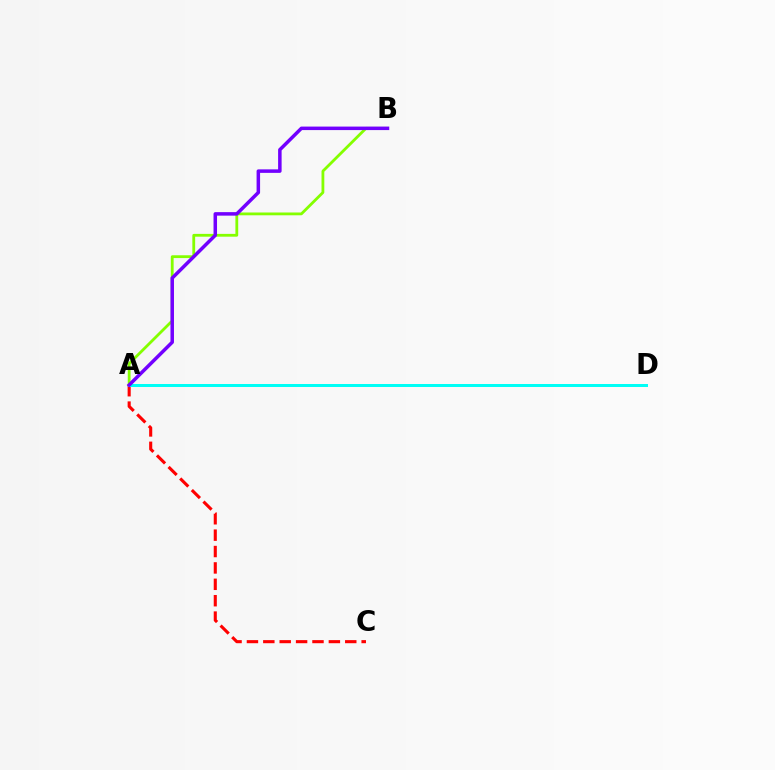{('A', 'B'): [{'color': '#84ff00', 'line_style': 'solid', 'thickness': 2.02}, {'color': '#7200ff', 'line_style': 'solid', 'thickness': 2.52}], ('A', 'C'): [{'color': '#ff0000', 'line_style': 'dashed', 'thickness': 2.23}], ('A', 'D'): [{'color': '#00fff6', 'line_style': 'solid', 'thickness': 2.15}]}